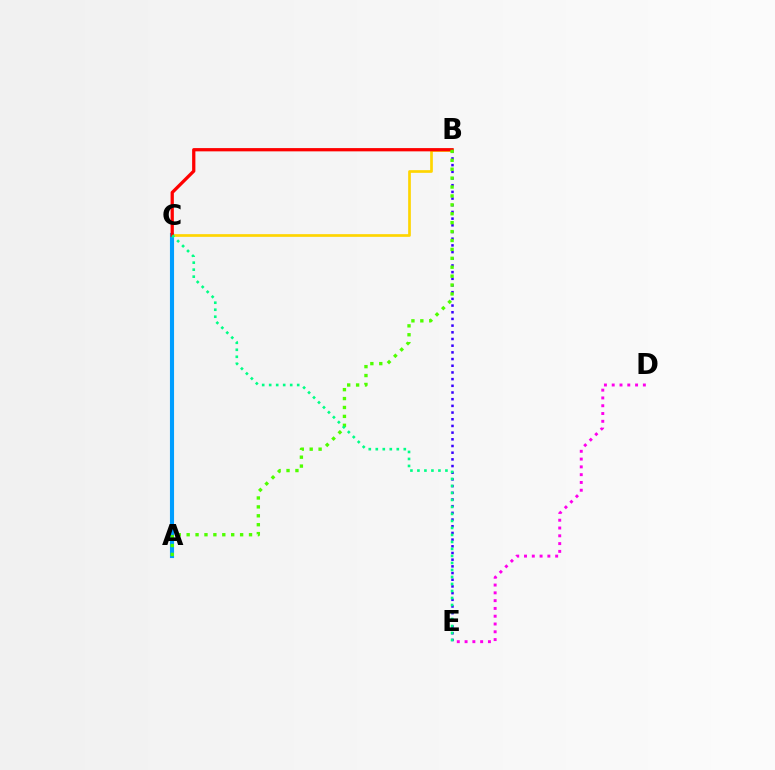{('B', 'E'): [{'color': '#3700ff', 'line_style': 'dotted', 'thickness': 1.82}], ('B', 'C'): [{'color': '#ffd500', 'line_style': 'solid', 'thickness': 1.94}, {'color': '#ff0000', 'line_style': 'solid', 'thickness': 2.35}], ('A', 'C'): [{'color': '#009eff', 'line_style': 'solid', 'thickness': 2.96}], ('A', 'B'): [{'color': '#4fff00', 'line_style': 'dotted', 'thickness': 2.42}], ('D', 'E'): [{'color': '#ff00ed', 'line_style': 'dotted', 'thickness': 2.12}], ('C', 'E'): [{'color': '#00ff86', 'line_style': 'dotted', 'thickness': 1.9}]}